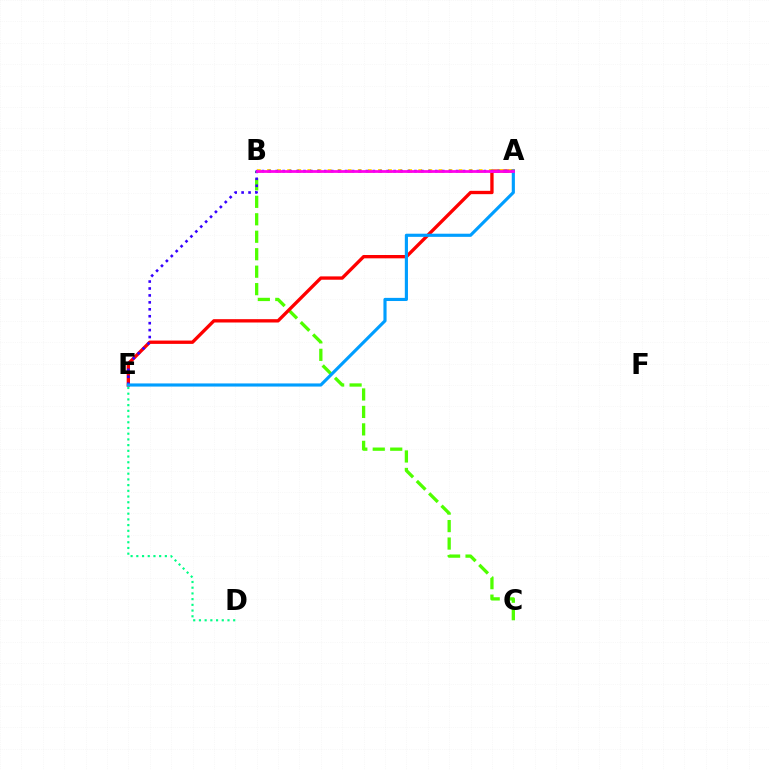{('B', 'C'): [{'color': '#4fff00', 'line_style': 'dashed', 'thickness': 2.37}], ('A', 'E'): [{'color': '#ff0000', 'line_style': 'solid', 'thickness': 2.4}, {'color': '#3700ff', 'line_style': 'dotted', 'thickness': 1.88}, {'color': '#009eff', 'line_style': 'solid', 'thickness': 2.26}], ('D', 'E'): [{'color': '#00ff86', 'line_style': 'dotted', 'thickness': 1.55}], ('A', 'B'): [{'color': '#ffd500', 'line_style': 'dotted', 'thickness': 2.74}, {'color': '#ff00ed', 'line_style': 'solid', 'thickness': 1.98}]}